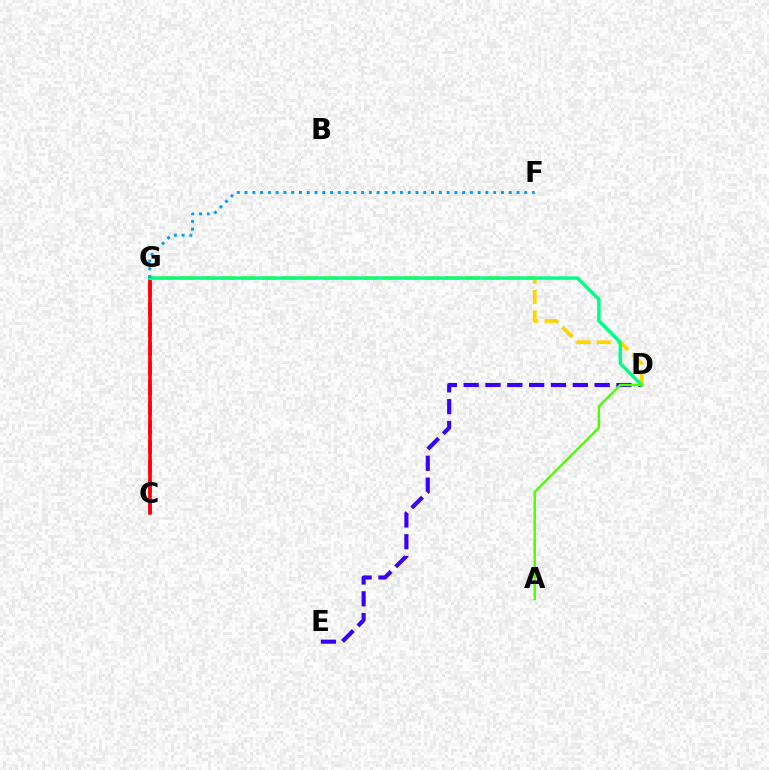{('C', 'G'): [{'color': '#ff00ed', 'line_style': 'dashed', 'thickness': 2.67}, {'color': '#ff0000', 'line_style': 'solid', 'thickness': 2.61}], ('D', 'E'): [{'color': '#3700ff', 'line_style': 'dashed', 'thickness': 2.97}], ('D', 'G'): [{'color': '#ffd500', 'line_style': 'dashed', 'thickness': 2.76}, {'color': '#00ff86', 'line_style': 'solid', 'thickness': 2.5}], ('F', 'G'): [{'color': '#009eff', 'line_style': 'dotted', 'thickness': 2.11}], ('A', 'D'): [{'color': '#4fff00', 'line_style': 'solid', 'thickness': 1.77}]}